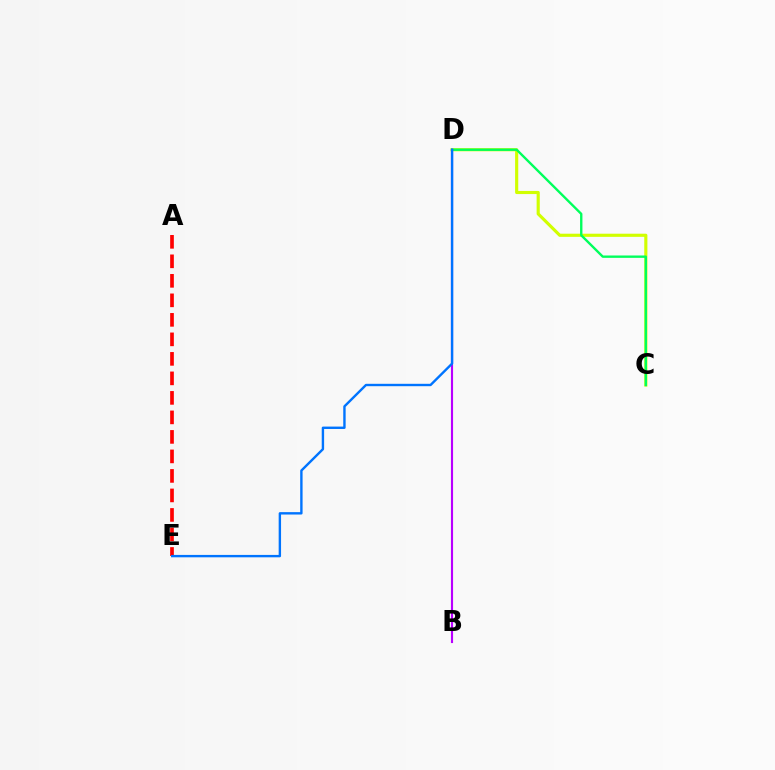{('C', 'D'): [{'color': '#d1ff00', 'line_style': 'solid', 'thickness': 2.26}, {'color': '#00ff5c', 'line_style': 'solid', 'thickness': 1.7}], ('A', 'E'): [{'color': '#ff0000', 'line_style': 'dashed', 'thickness': 2.65}], ('B', 'D'): [{'color': '#b900ff', 'line_style': 'solid', 'thickness': 1.53}], ('D', 'E'): [{'color': '#0074ff', 'line_style': 'solid', 'thickness': 1.72}]}